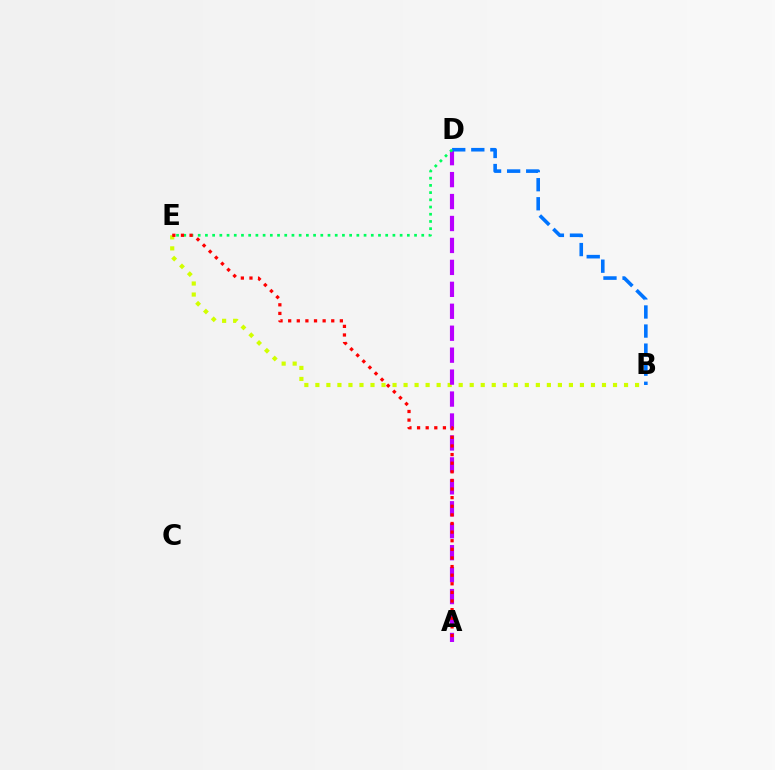{('B', 'E'): [{'color': '#d1ff00', 'line_style': 'dotted', 'thickness': 3.0}], ('A', 'D'): [{'color': '#b900ff', 'line_style': 'dashed', 'thickness': 2.98}], ('B', 'D'): [{'color': '#0074ff', 'line_style': 'dashed', 'thickness': 2.59}], ('D', 'E'): [{'color': '#00ff5c', 'line_style': 'dotted', 'thickness': 1.96}], ('A', 'E'): [{'color': '#ff0000', 'line_style': 'dotted', 'thickness': 2.34}]}